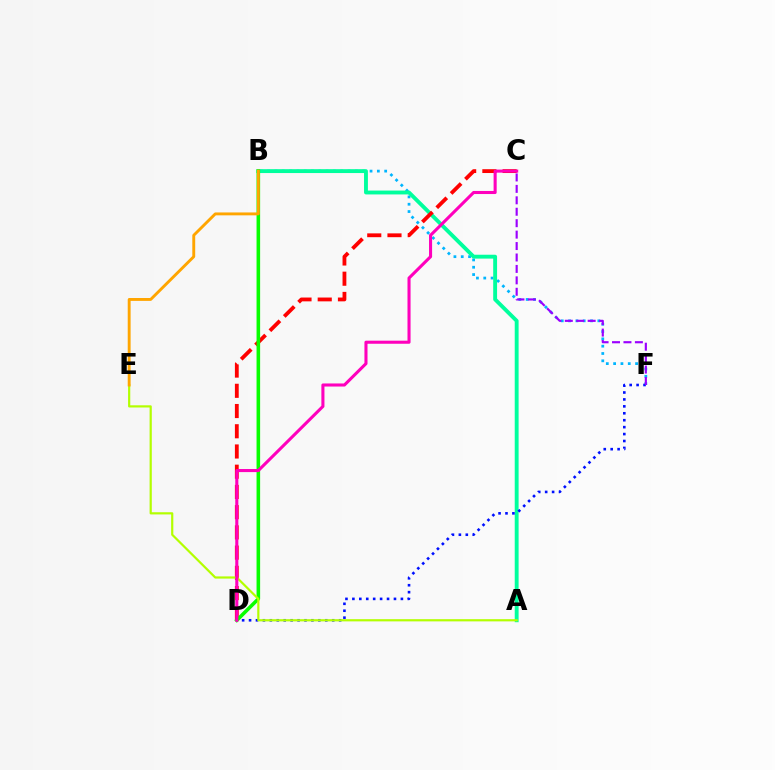{('B', 'F'): [{'color': '#00b5ff', 'line_style': 'dotted', 'thickness': 1.99}], ('A', 'B'): [{'color': '#00ff9d', 'line_style': 'solid', 'thickness': 2.79}], ('D', 'F'): [{'color': '#0010ff', 'line_style': 'dotted', 'thickness': 1.88}], ('C', 'F'): [{'color': '#9b00ff', 'line_style': 'dashed', 'thickness': 1.55}], ('C', 'D'): [{'color': '#ff0000', 'line_style': 'dashed', 'thickness': 2.75}, {'color': '#ff00bd', 'line_style': 'solid', 'thickness': 2.21}], ('B', 'D'): [{'color': '#08ff00', 'line_style': 'solid', 'thickness': 2.57}], ('A', 'E'): [{'color': '#b3ff00', 'line_style': 'solid', 'thickness': 1.58}], ('B', 'E'): [{'color': '#ffa500', 'line_style': 'solid', 'thickness': 2.08}]}